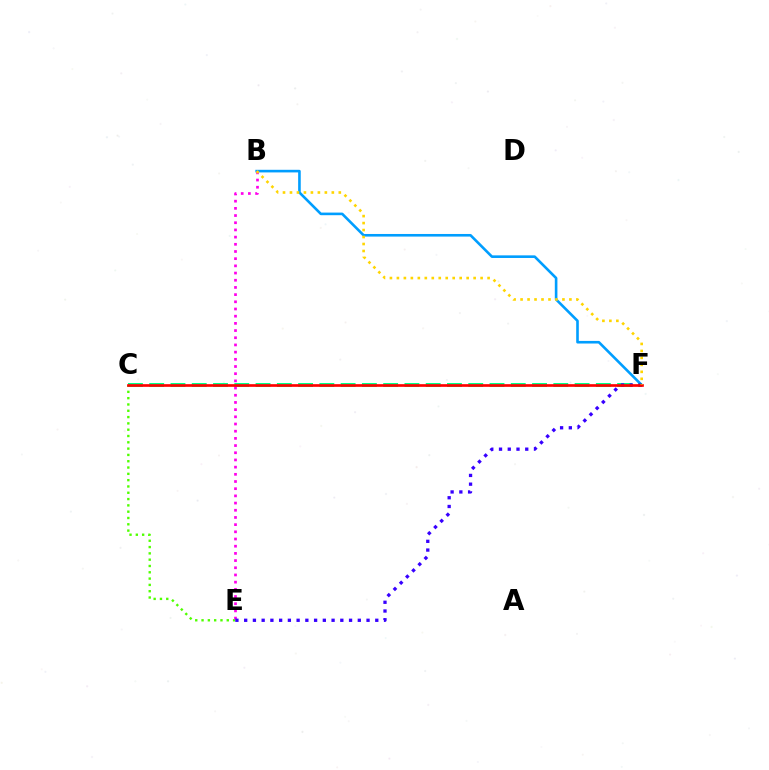{('B', 'F'): [{'color': '#009eff', 'line_style': 'solid', 'thickness': 1.88}, {'color': '#ffd500', 'line_style': 'dotted', 'thickness': 1.9}], ('C', 'E'): [{'color': '#4fff00', 'line_style': 'dotted', 'thickness': 1.71}], ('C', 'F'): [{'color': '#00ff86', 'line_style': 'dashed', 'thickness': 2.89}, {'color': '#ff0000', 'line_style': 'solid', 'thickness': 1.92}], ('B', 'E'): [{'color': '#ff00ed', 'line_style': 'dotted', 'thickness': 1.95}], ('E', 'F'): [{'color': '#3700ff', 'line_style': 'dotted', 'thickness': 2.37}]}